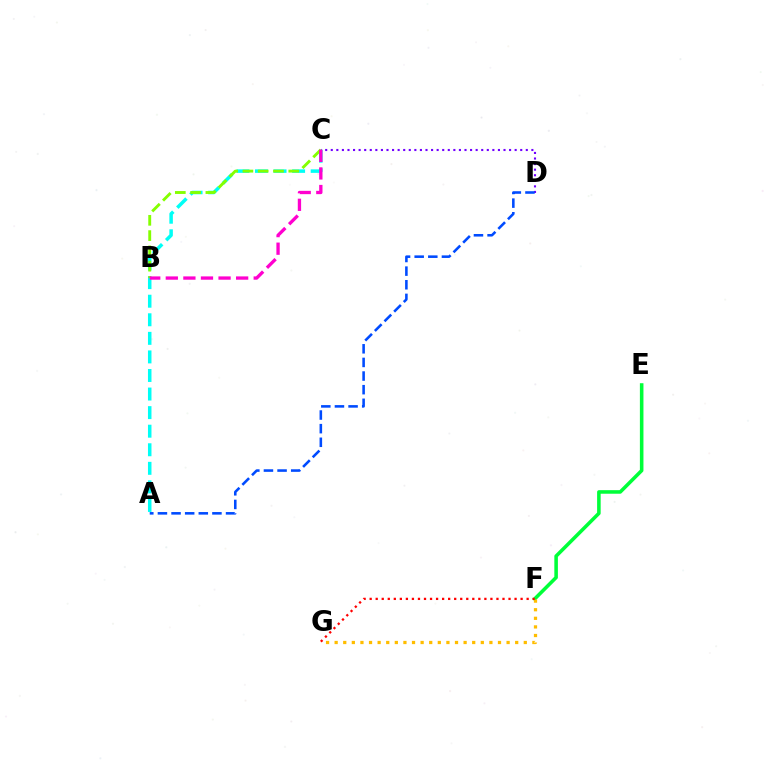{('A', 'C'): [{'color': '#00fff6', 'line_style': 'dashed', 'thickness': 2.52}], ('B', 'C'): [{'color': '#84ff00', 'line_style': 'dashed', 'thickness': 2.08}, {'color': '#ff00cf', 'line_style': 'dashed', 'thickness': 2.39}], ('C', 'D'): [{'color': '#7200ff', 'line_style': 'dotted', 'thickness': 1.51}], ('A', 'D'): [{'color': '#004bff', 'line_style': 'dashed', 'thickness': 1.85}], ('E', 'F'): [{'color': '#00ff39', 'line_style': 'solid', 'thickness': 2.56}], ('F', 'G'): [{'color': '#ffbd00', 'line_style': 'dotted', 'thickness': 2.34}, {'color': '#ff0000', 'line_style': 'dotted', 'thickness': 1.64}]}